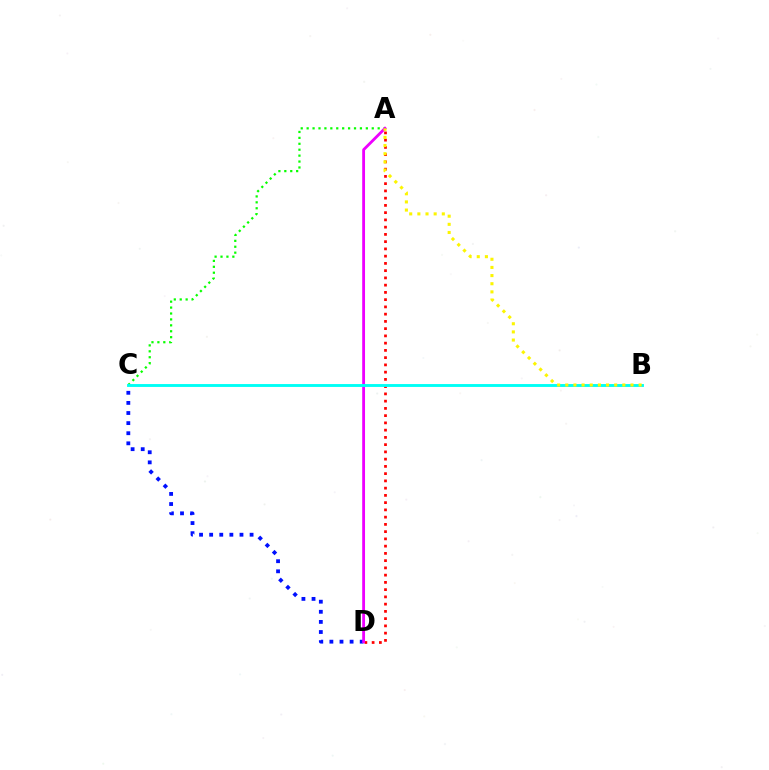{('A', 'C'): [{'color': '#08ff00', 'line_style': 'dotted', 'thickness': 1.61}], ('C', 'D'): [{'color': '#0010ff', 'line_style': 'dotted', 'thickness': 2.75}], ('A', 'D'): [{'color': '#ff0000', 'line_style': 'dotted', 'thickness': 1.97}, {'color': '#ee00ff', 'line_style': 'solid', 'thickness': 2.03}], ('B', 'C'): [{'color': '#00fff6', 'line_style': 'solid', 'thickness': 2.08}], ('A', 'B'): [{'color': '#fcf500', 'line_style': 'dotted', 'thickness': 2.21}]}